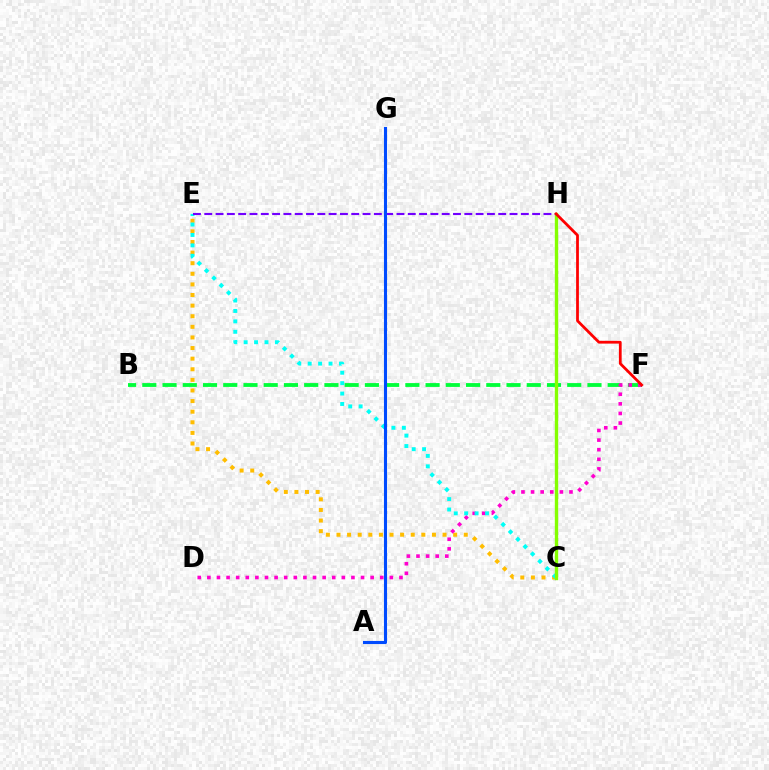{('B', 'F'): [{'color': '#00ff39', 'line_style': 'dashed', 'thickness': 2.75}], ('C', 'E'): [{'color': '#ffbd00', 'line_style': 'dotted', 'thickness': 2.88}, {'color': '#00fff6', 'line_style': 'dotted', 'thickness': 2.83}], ('D', 'F'): [{'color': '#ff00cf', 'line_style': 'dotted', 'thickness': 2.61}], ('C', 'H'): [{'color': '#84ff00', 'line_style': 'solid', 'thickness': 2.42}], ('E', 'H'): [{'color': '#7200ff', 'line_style': 'dashed', 'thickness': 1.54}], ('F', 'H'): [{'color': '#ff0000', 'line_style': 'solid', 'thickness': 1.99}], ('A', 'G'): [{'color': '#004bff', 'line_style': 'solid', 'thickness': 2.22}]}